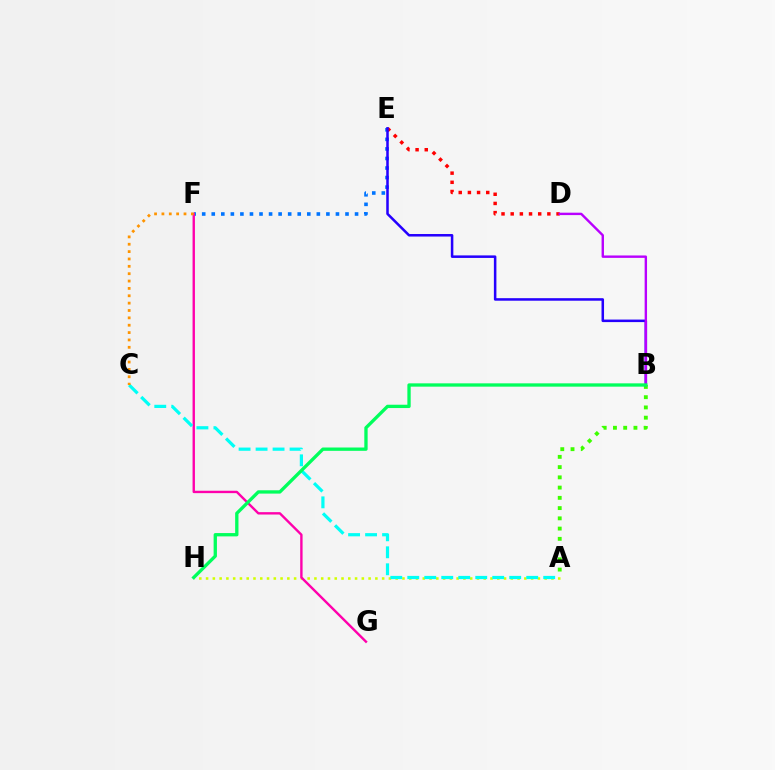{('E', 'F'): [{'color': '#0074ff', 'line_style': 'dotted', 'thickness': 2.6}], ('D', 'E'): [{'color': '#ff0000', 'line_style': 'dotted', 'thickness': 2.49}], ('A', 'H'): [{'color': '#d1ff00', 'line_style': 'dotted', 'thickness': 1.84}], ('B', 'E'): [{'color': '#2500ff', 'line_style': 'solid', 'thickness': 1.82}], ('F', 'G'): [{'color': '#ff00ac', 'line_style': 'solid', 'thickness': 1.72}], ('A', 'C'): [{'color': '#00fff6', 'line_style': 'dashed', 'thickness': 2.31}], ('A', 'B'): [{'color': '#3dff00', 'line_style': 'dotted', 'thickness': 2.78}], ('C', 'F'): [{'color': '#ff9400', 'line_style': 'dotted', 'thickness': 2.0}], ('B', 'D'): [{'color': '#b900ff', 'line_style': 'solid', 'thickness': 1.73}], ('B', 'H'): [{'color': '#00ff5c', 'line_style': 'solid', 'thickness': 2.39}]}